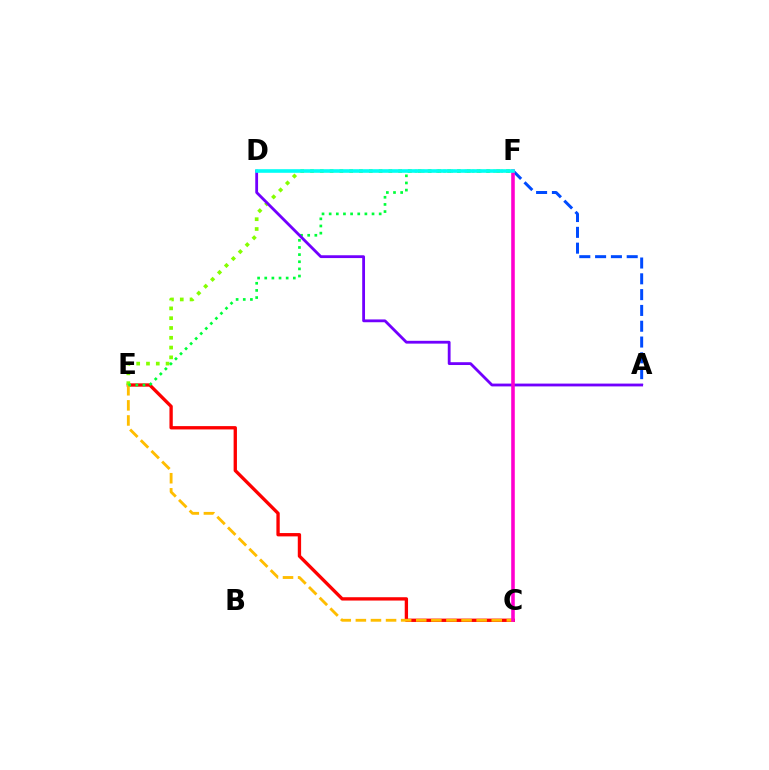{('C', 'E'): [{'color': '#ff0000', 'line_style': 'solid', 'thickness': 2.4}, {'color': '#ffbd00', 'line_style': 'dashed', 'thickness': 2.05}], ('A', 'F'): [{'color': '#004bff', 'line_style': 'dashed', 'thickness': 2.15}], ('E', 'F'): [{'color': '#84ff00', 'line_style': 'dotted', 'thickness': 2.66}, {'color': '#00ff39', 'line_style': 'dotted', 'thickness': 1.94}], ('A', 'D'): [{'color': '#7200ff', 'line_style': 'solid', 'thickness': 2.02}], ('C', 'F'): [{'color': '#ff00cf', 'line_style': 'solid', 'thickness': 2.57}], ('D', 'F'): [{'color': '#00fff6', 'line_style': 'solid', 'thickness': 2.59}]}